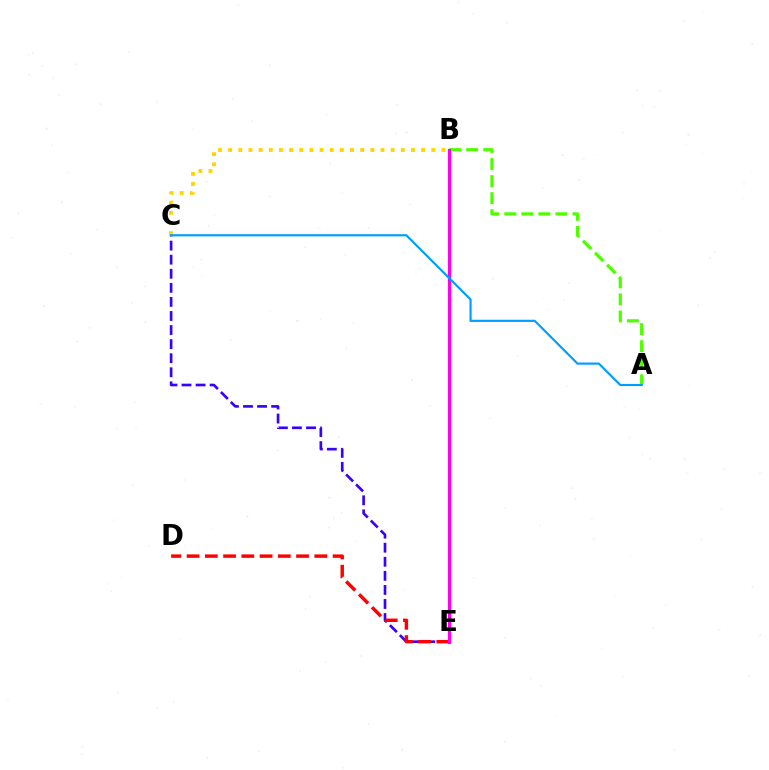{('B', 'C'): [{'color': '#ffd500', 'line_style': 'dotted', 'thickness': 2.76}], ('C', 'E'): [{'color': '#3700ff', 'line_style': 'dashed', 'thickness': 1.91}], ('B', 'E'): [{'color': '#00ff86', 'line_style': 'solid', 'thickness': 2.31}, {'color': '#ff00ed', 'line_style': 'solid', 'thickness': 2.21}], ('A', 'B'): [{'color': '#4fff00', 'line_style': 'dashed', 'thickness': 2.32}], ('D', 'E'): [{'color': '#ff0000', 'line_style': 'dashed', 'thickness': 2.48}], ('A', 'C'): [{'color': '#009eff', 'line_style': 'solid', 'thickness': 1.56}]}